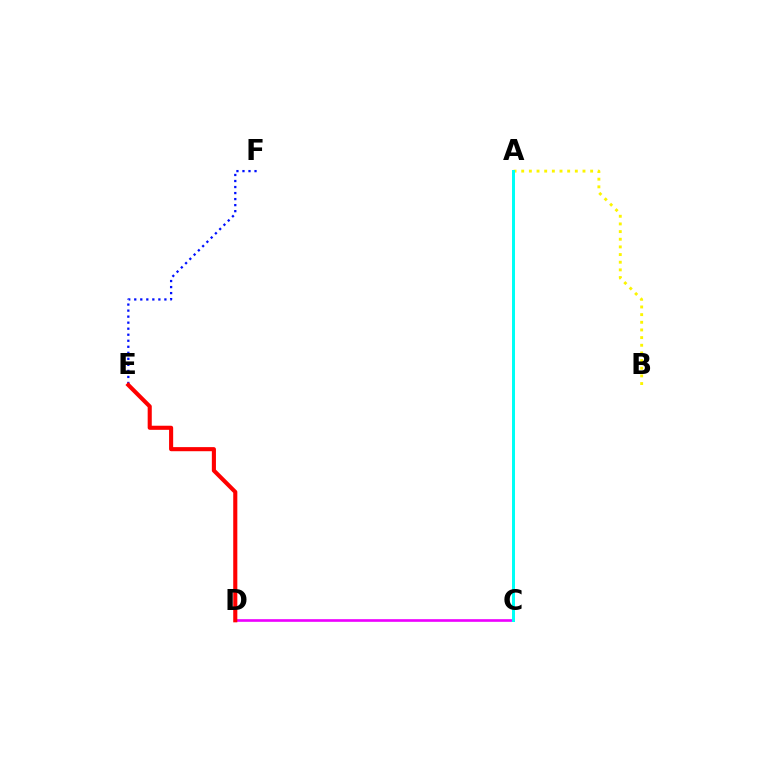{('E', 'F'): [{'color': '#0010ff', 'line_style': 'dotted', 'thickness': 1.64}], ('A', 'C'): [{'color': '#08ff00', 'line_style': 'dashed', 'thickness': 1.94}, {'color': '#00fff6', 'line_style': 'solid', 'thickness': 2.16}], ('A', 'B'): [{'color': '#fcf500', 'line_style': 'dotted', 'thickness': 2.08}], ('C', 'D'): [{'color': '#ee00ff', 'line_style': 'solid', 'thickness': 1.91}], ('D', 'E'): [{'color': '#ff0000', 'line_style': 'solid', 'thickness': 2.95}]}